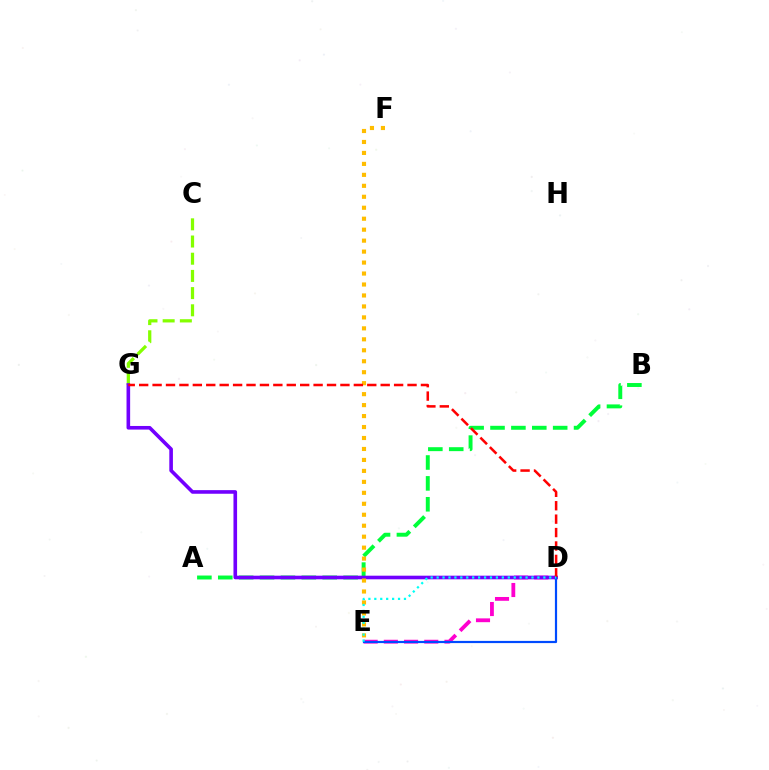{('A', 'B'): [{'color': '#00ff39', 'line_style': 'dashed', 'thickness': 2.84}], ('D', 'E'): [{'color': '#ff00cf', 'line_style': 'dashed', 'thickness': 2.74}, {'color': '#004bff', 'line_style': 'solid', 'thickness': 1.58}, {'color': '#00fff6', 'line_style': 'dotted', 'thickness': 1.61}], ('C', 'G'): [{'color': '#84ff00', 'line_style': 'dashed', 'thickness': 2.34}], ('D', 'G'): [{'color': '#7200ff', 'line_style': 'solid', 'thickness': 2.6}, {'color': '#ff0000', 'line_style': 'dashed', 'thickness': 1.82}], ('E', 'F'): [{'color': '#ffbd00', 'line_style': 'dotted', 'thickness': 2.98}]}